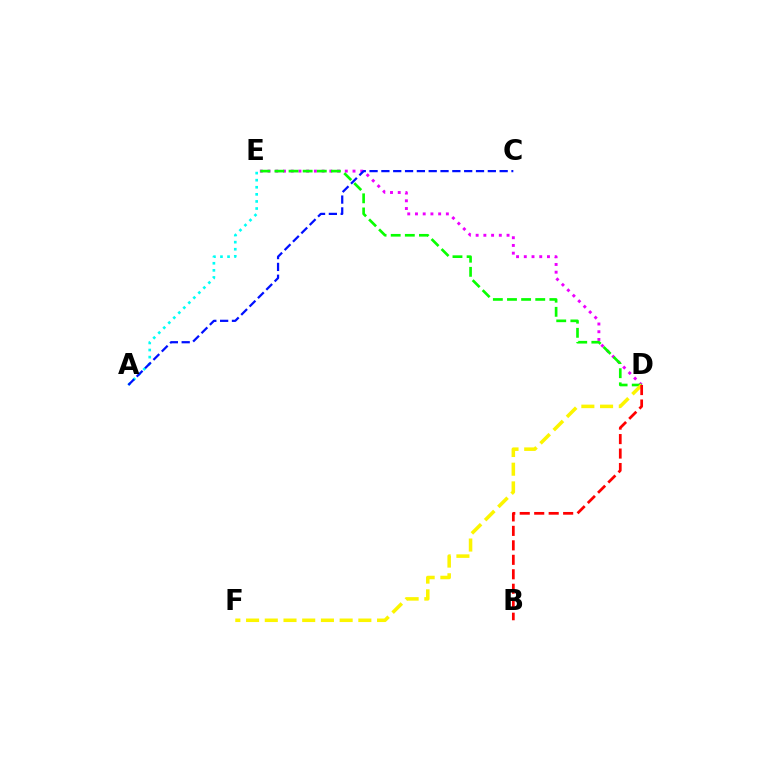{('D', 'E'): [{'color': '#ee00ff', 'line_style': 'dotted', 'thickness': 2.1}, {'color': '#08ff00', 'line_style': 'dashed', 'thickness': 1.92}], ('A', 'E'): [{'color': '#00fff6', 'line_style': 'dotted', 'thickness': 1.92}], ('D', 'F'): [{'color': '#fcf500', 'line_style': 'dashed', 'thickness': 2.54}], ('B', 'D'): [{'color': '#ff0000', 'line_style': 'dashed', 'thickness': 1.97}], ('A', 'C'): [{'color': '#0010ff', 'line_style': 'dashed', 'thickness': 1.61}]}